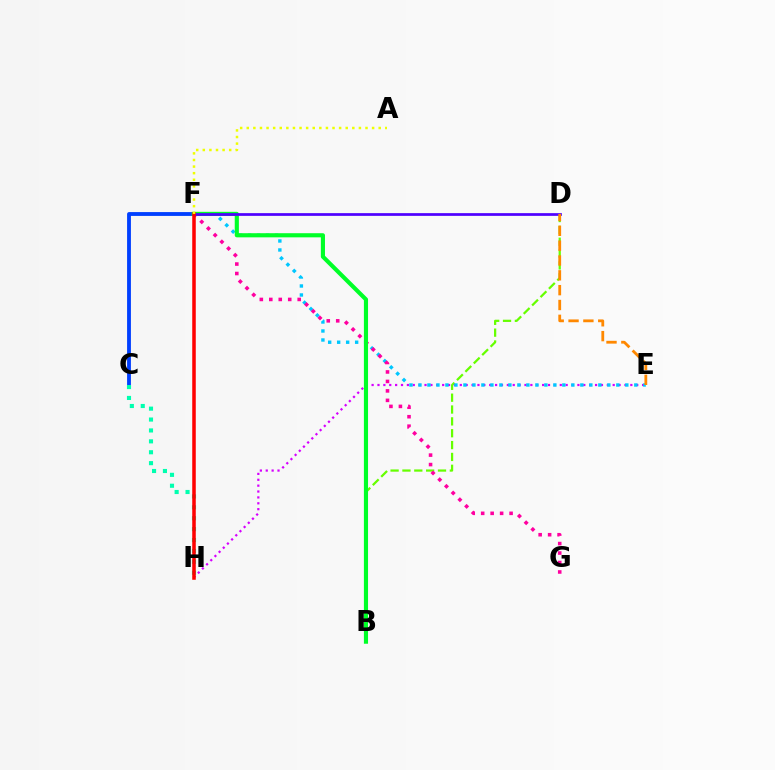{('B', 'D'): [{'color': '#66ff00', 'line_style': 'dashed', 'thickness': 1.61}], ('C', 'F'): [{'color': '#003fff', 'line_style': 'solid', 'thickness': 2.76}], ('E', 'H'): [{'color': '#d600ff', 'line_style': 'dotted', 'thickness': 1.6}], ('E', 'F'): [{'color': '#00c7ff', 'line_style': 'dotted', 'thickness': 2.44}], ('F', 'G'): [{'color': '#ff00a0', 'line_style': 'dotted', 'thickness': 2.57}], ('C', 'H'): [{'color': '#00ffaf', 'line_style': 'dotted', 'thickness': 2.96}], ('B', 'F'): [{'color': '#00ff27', 'line_style': 'solid', 'thickness': 2.97}], ('D', 'F'): [{'color': '#4f00ff', 'line_style': 'solid', 'thickness': 1.96}], ('D', 'E'): [{'color': '#ff8800', 'line_style': 'dashed', 'thickness': 2.02}], ('F', 'H'): [{'color': '#ff0000', 'line_style': 'solid', 'thickness': 2.54}], ('A', 'F'): [{'color': '#eeff00', 'line_style': 'dotted', 'thickness': 1.79}]}